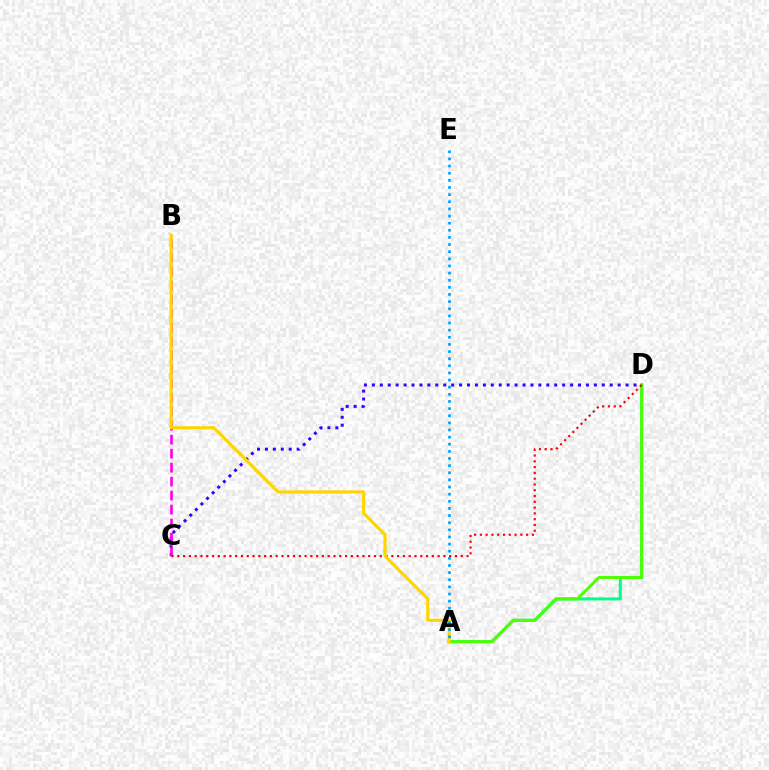{('A', 'D'): [{'color': '#00ff86', 'line_style': 'solid', 'thickness': 2.19}, {'color': '#4fff00', 'line_style': 'solid', 'thickness': 2.1}], ('C', 'D'): [{'color': '#3700ff', 'line_style': 'dotted', 'thickness': 2.15}, {'color': '#ff0000', 'line_style': 'dotted', 'thickness': 1.57}], ('B', 'C'): [{'color': '#ff00ed', 'line_style': 'dashed', 'thickness': 1.9}], ('A', 'B'): [{'color': '#ffd500', 'line_style': 'solid', 'thickness': 2.27}], ('A', 'E'): [{'color': '#009eff', 'line_style': 'dotted', 'thickness': 1.94}]}